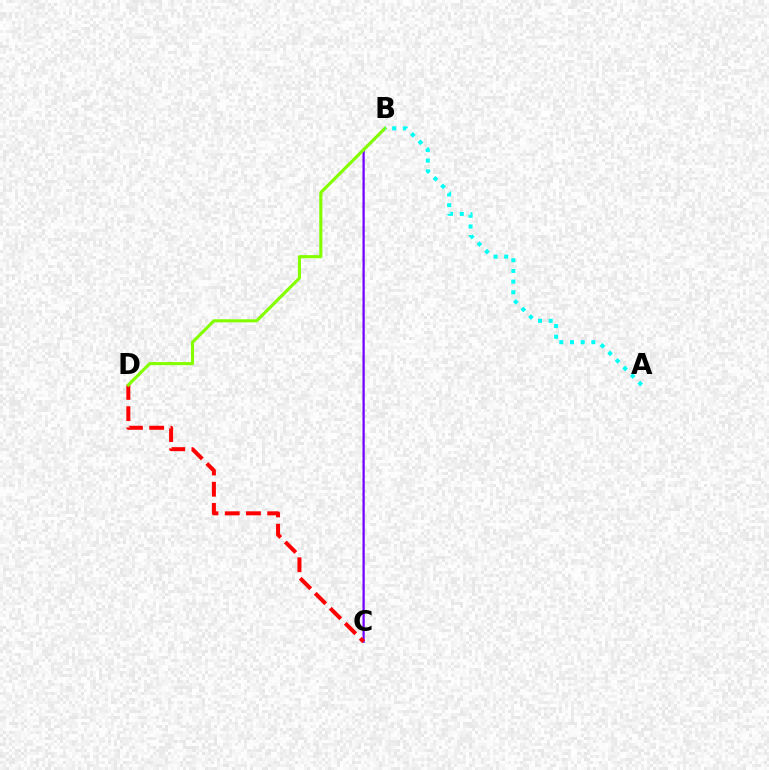{('B', 'C'): [{'color': '#7200ff', 'line_style': 'solid', 'thickness': 1.62}], ('C', 'D'): [{'color': '#ff0000', 'line_style': 'dashed', 'thickness': 2.88}], ('B', 'D'): [{'color': '#84ff00', 'line_style': 'solid', 'thickness': 2.24}], ('A', 'B'): [{'color': '#00fff6', 'line_style': 'dotted', 'thickness': 2.9}]}